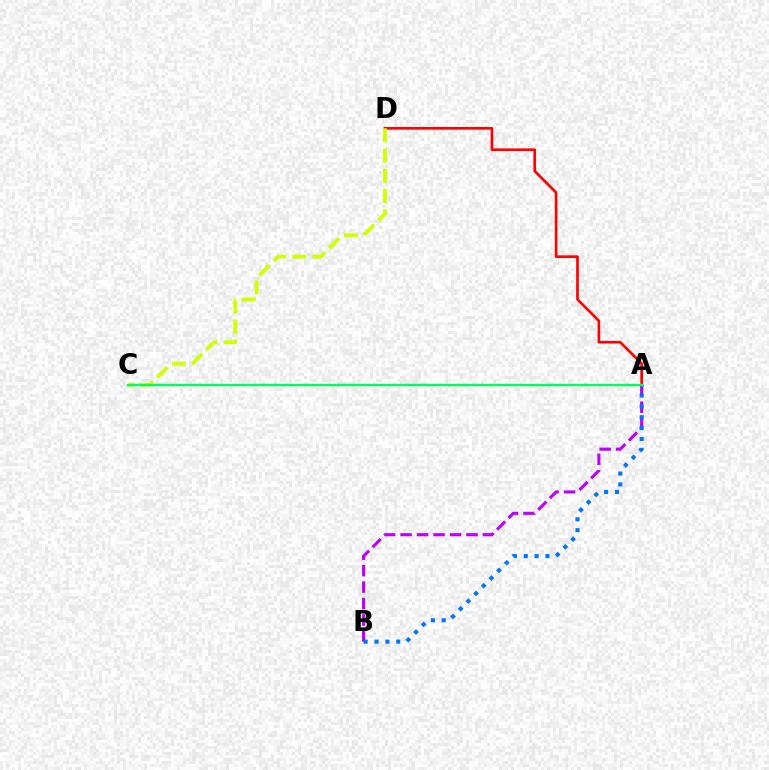{('A', 'D'): [{'color': '#ff0000', 'line_style': 'solid', 'thickness': 1.92}], ('C', 'D'): [{'color': '#d1ff00', 'line_style': 'dashed', 'thickness': 2.75}], ('A', 'B'): [{'color': '#b900ff', 'line_style': 'dashed', 'thickness': 2.24}, {'color': '#0074ff', 'line_style': 'dotted', 'thickness': 2.95}], ('A', 'C'): [{'color': '#00ff5c', 'line_style': 'solid', 'thickness': 1.72}]}